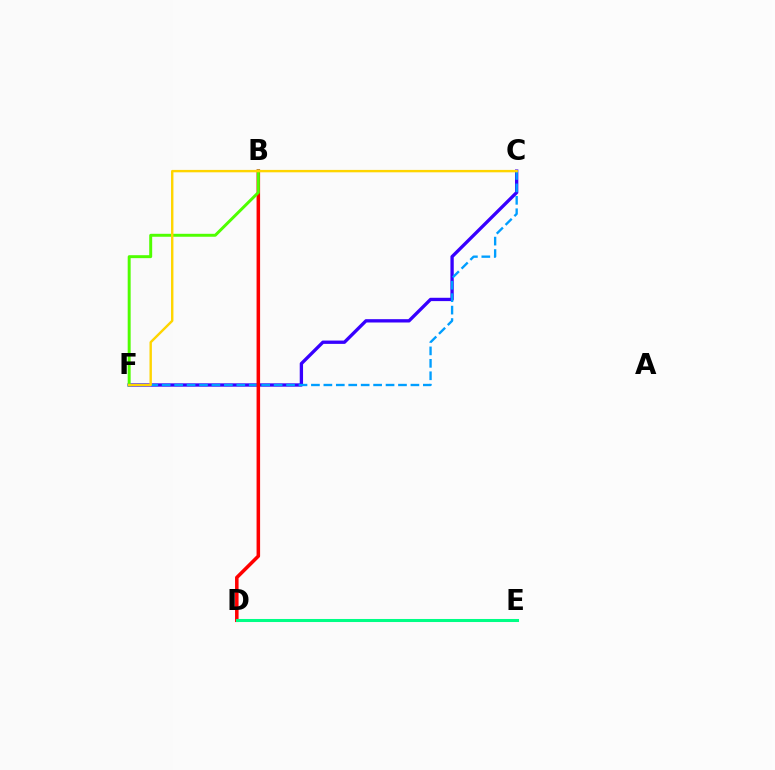{('C', 'F'): [{'color': '#3700ff', 'line_style': 'solid', 'thickness': 2.39}, {'color': '#009eff', 'line_style': 'dashed', 'thickness': 1.69}, {'color': '#ffd500', 'line_style': 'solid', 'thickness': 1.73}], ('B', 'D'): [{'color': '#ff0000', 'line_style': 'solid', 'thickness': 2.54}], ('B', 'F'): [{'color': '#4fff00', 'line_style': 'solid', 'thickness': 2.13}], ('D', 'E'): [{'color': '#ff00ed', 'line_style': 'dotted', 'thickness': 1.87}, {'color': '#00ff86', 'line_style': 'solid', 'thickness': 2.19}]}